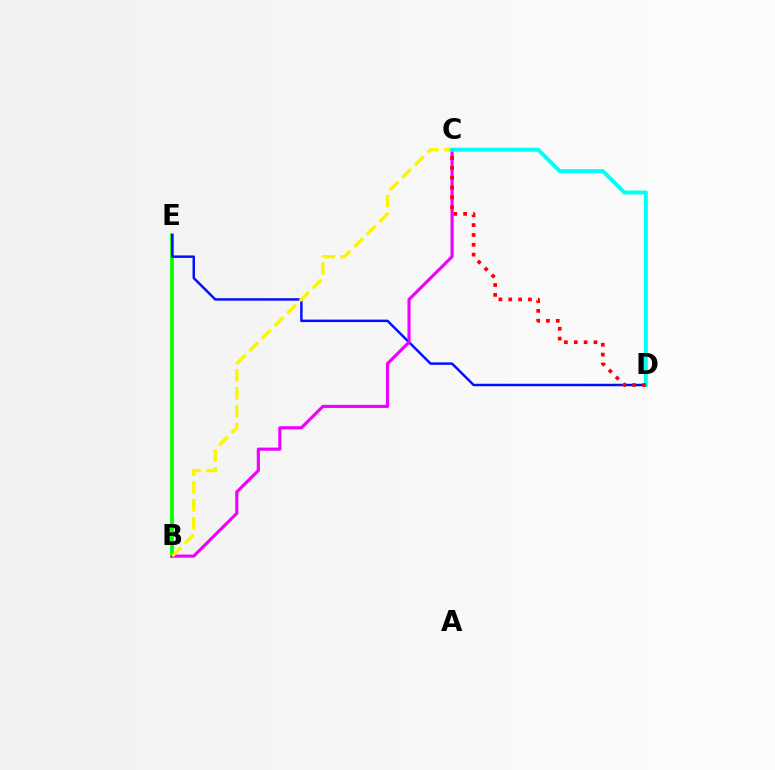{('B', 'E'): [{'color': '#08ff00', 'line_style': 'solid', 'thickness': 2.74}], ('D', 'E'): [{'color': '#0010ff', 'line_style': 'solid', 'thickness': 1.77}], ('B', 'C'): [{'color': '#ee00ff', 'line_style': 'solid', 'thickness': 2.25}, {'color': '#fcf500', 'line_style': 'dashed', 'thickness': 2.42}], ('C', 'D'): [{'color': '#00fff6', 'line_style': 'solid', 'thickness': 2.83}, {'color': '#ff0000', 'line_style': 'dotted', 'thickness': 2.67}]}